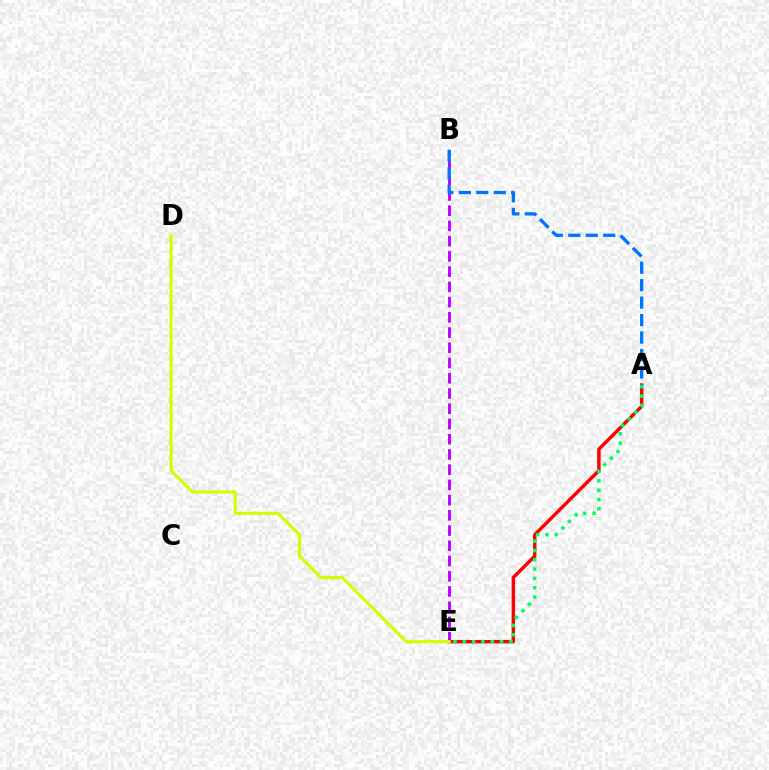{('A', 'E'): [{'color': '#ff0000', 'line_style': 'solid', 'thickness': 2.46}, {'color': '#00ff5c', 'line_style': 'dotted', 'thickness': 2.53}], ('B', 'E'): [{'color': '#b900ff', 'line_style': 'dashed', 'thickness': 2.07}], ('A', 'B'): [{'color': '#0074ff', 'line_style': 'dashed', 'thickness': 2.37}], ('D', 'E'): [{'color': '#d1ff00', 'line_style': 'solid', 'thickness': 2.25}]}